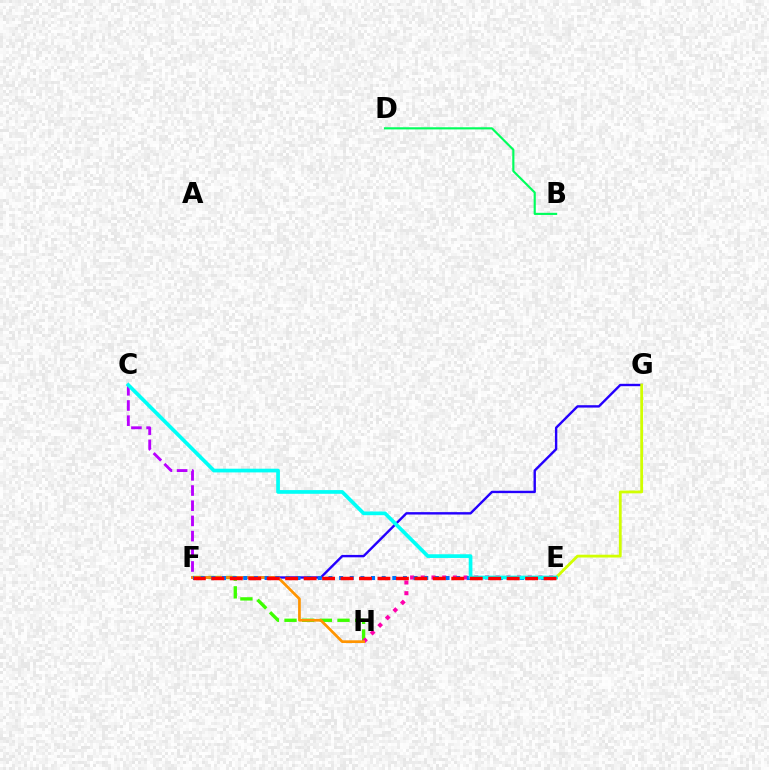{('F', 'H'): [{'color': '#3dff00', 'line_style': 'dashed', 'thickness': 2.4}, {'color': '#ff9400', 'line_style': 'solid', 'thickness': 1.95}], ('B', 'D'): [{'color': '#00ff5c', 'line_style': 'solid', 'thickness': 1.55}], ('F', 'G'): [{'color': '#2500ff', 'line_style': 'solid', 'thickness': 1.72}], ('E', 'G'): [{'color': '#d1ff00', 'line_style': 'solid', 'thickness': 2.02}], ('E', 'H'): [{'color': '#ff00ac', 'line_style': 'dotted', 'thickness': 2.91}], ('C', 'F'): [{'color': '#b900ff', 'line_style': 'dashed', 'thickness': 2.06}], ('E', 'F'): [{'color': '#0074ff', 'line_style': 'dotted', 'thickness': 2.89}, {'color': '#ff0000', 'line_style': 'dashed', 'thickness': 2.51}], ('C', 'E'): [{'color': '#00fff6', 'line_style': 'solid', 'thickness': 2.66}]}